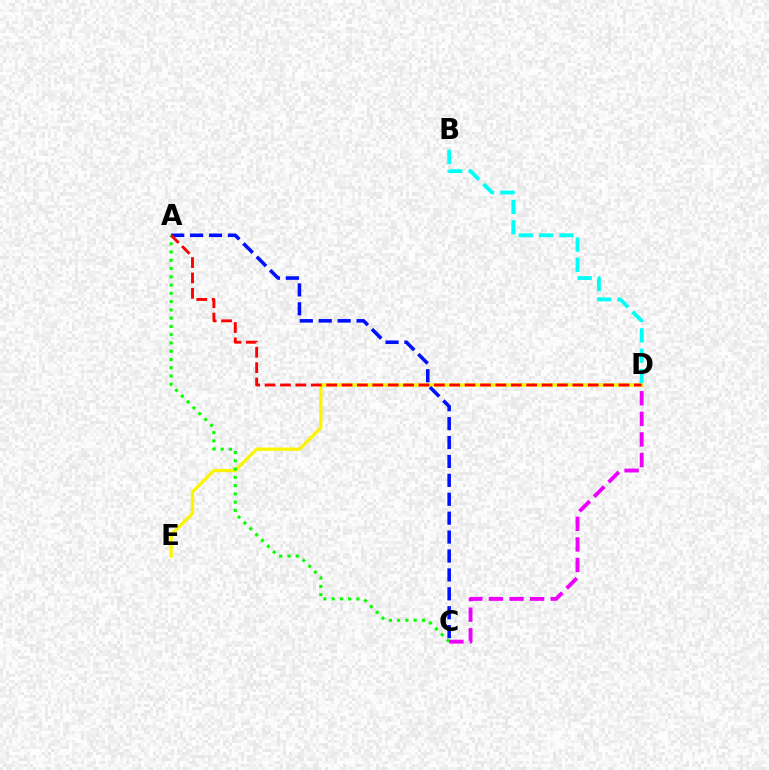{('D', 'E'): [{'color': '#fcf500', 'line_style': 'solid', 'thickness': 2.35}], ('A', 'C'): [{'color': '#0010ff', 'line_style': 'dashed', 'thickness': 2.57}, {'color': '#08ff00', 'line_style': 'dotted', 'thickness': 2.25}], ('A', 'D'): [{'color': '#ff0000', 'line_style': 'dashed', 'thickness': 2.09}], ('C', 'D'): [{'color': '#ee00ff', 'line_style': 'dashed', 'thickness': 2.8}], ('B', 'D'): [{'color': '#00fff6', 'line_style': 'dashed', 'thickness': 2.76}]}